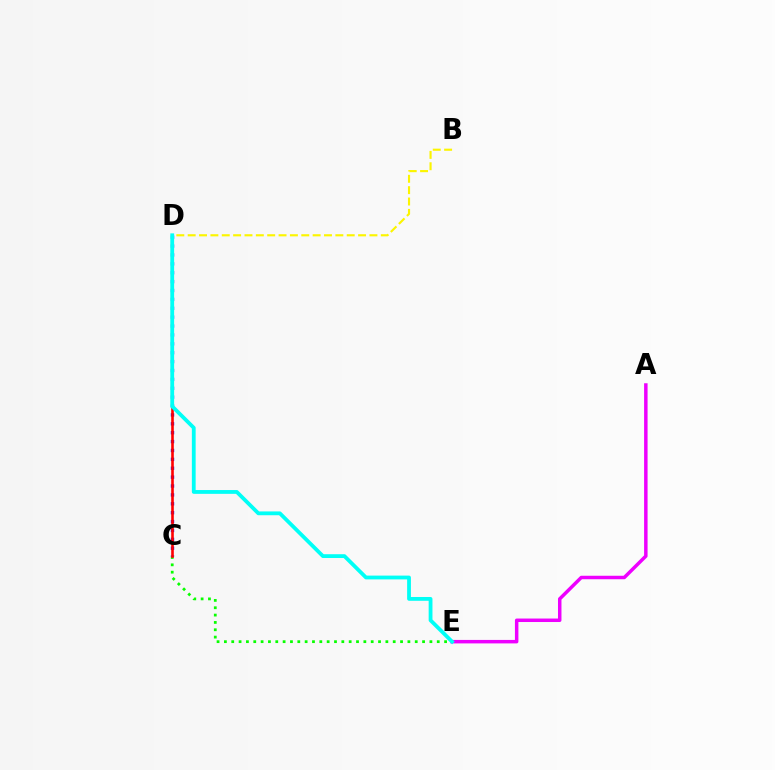{('C', 'E'): [{'color': '#08ff00', 'line_style': 'dotted', 'thickness': 1.99}], ('A', 'E'): [{'color': '#ee00ff', 'line_style': 'solid', 'thickness': 2.51}], ('C', 'D'): [{'color': '#0010ff', 'line_style': 'dotted', 'thickness': 2.41}, {'color': '#ff0000', 'line_style': 'solid', 'thickness': 1.88}], ('B', 'D'): [{'color': '#fcf500', 'line_style': 'dashed', 'thickness': 1.54}], ('D', 'E'): [{'color': '#00fff6', 'line_style': 'solid', 'thickness': 2.74}]}